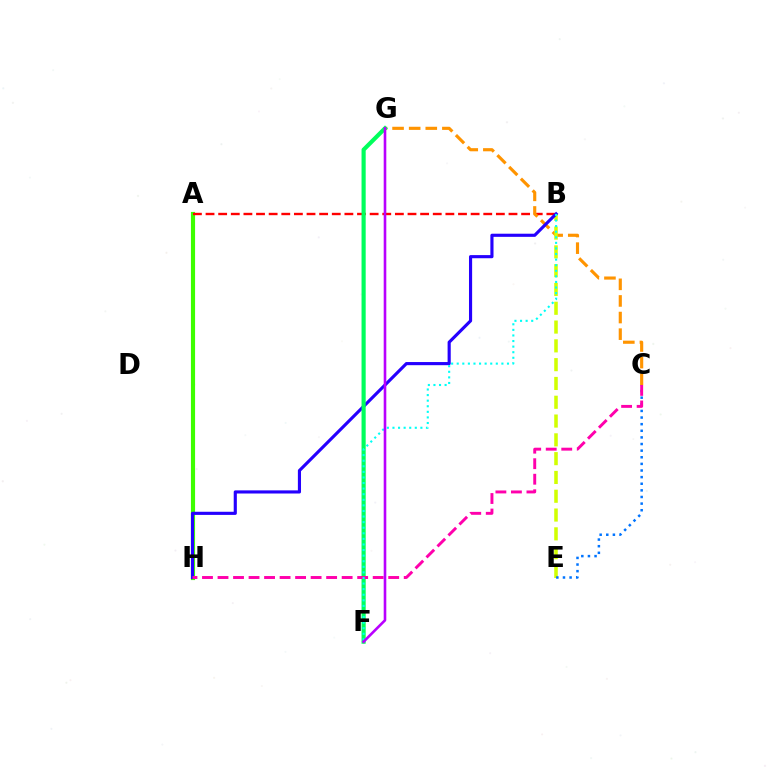{('A', 'H'): [{'color': '#3dff00', 'line_style': 'solid', 'thickness': 2.99}], ('A', 'B'): [{'color': '#ff0000', 'line_style': 'dashed', 'thickness': 1.71}], ('C', 'G'): [{'color': '#ff9400', 'line_style': 'dashed', 'thickness': 2.26}], ('B', 'E'): [{'color': '#d1ff00', 'line_style': 'dashed', 'thickness': 2.55}], ('B', 'H'): [{'color': '#2500ff', 'line_style': 'solid', 'thickness': 2.26}], ('C', 'E'): [{'color': '#0074ff', 'line_style': 'dotted', 'thickness': 1.8}], ('F', 'G'): [{'color': '#00ff5c', 'line_style': 'solid', 'thickness': 2.99}, {'color': '#b900ff', 'line_style': 'solid', 'thickness': 1.88}], ('C', 'H'): [{'color': '#ff00ac', 'line_style': 'dashed', 'thickness': 2.11}], ('B', 'F'): [{'color': '#00fff6', 'line_style': 'dotted', 'thickness': 1.52}]}